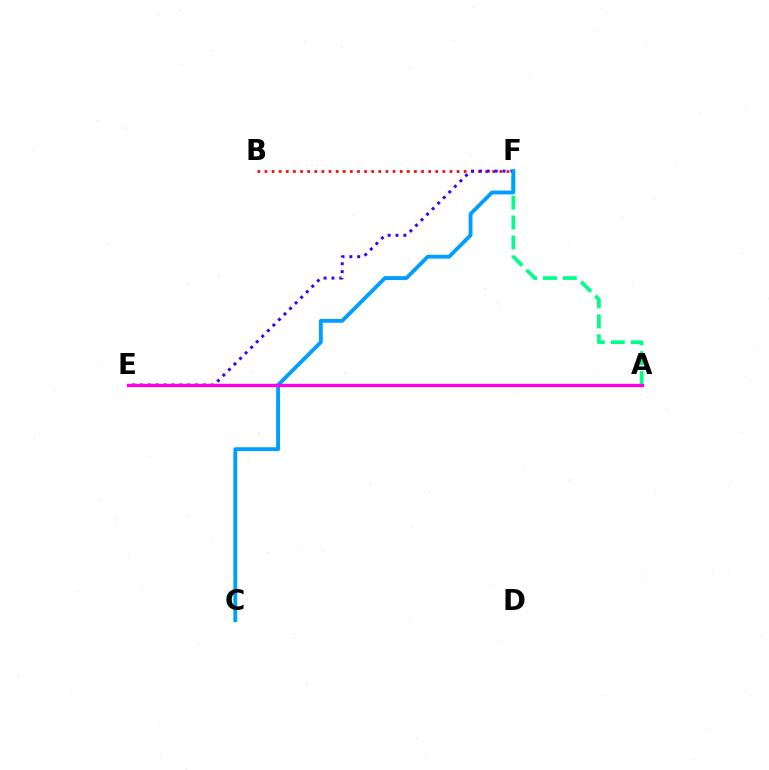{('B', 'F'): [{'color': '#ff0000', 'line_style': 'dotted', 'thickness': 1.93}], ('A', 'E'): [{'color': '#4fff00', 'line_style': 'solid', 'thickness': 1.72}, {'color': '#ffd500', 'line_style': 'dotted', 'thickness': 2.19}, {'color': '#ff00ed', 'line_style': 'solid', 'thickness': 2.34}], ('E', 'F'): [{'color': '#3700ff', 'line_style': 'dotted', 'thickness': 2.13}], ('A', 'F'): [{'color': '#00ff86', 'line_style': 'dashed', 'thickness': 2.7}], ('C', 'F'): [{'color': '#009eff', 'line_style': 'solid', 'thickness': 2.76}]}